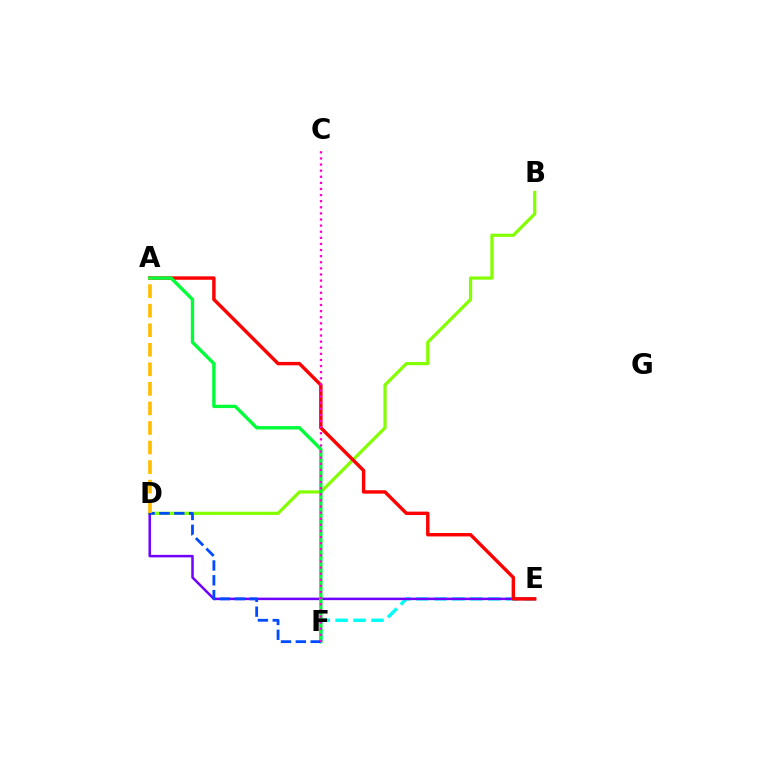{('B', 'D'): [{'color': '#84ff00', 'line_style': 'solid', 'thickness': 2.33}], ('E', 'F'): [{'color': '#00fff6', 'line_style': 'dashed', 'thickness': 2.44}], ('D', 'E'): [{'color': '#7200ff', 'line_style': 'solid', 'thickness': 1.8}], ('A', 'E'): [{'color': '#ff0000', 'line_style': 'solid', 'thickness': 2.46}], ('A', 'F'): [{'color': '#00ff39', 'line_style': 'solid', 'thickness': 2.42}], ('D', 'F'): [{'color': '#004bff', 'line_style': 'dashed', 'thickness': 2.01}], ('C', 'F'): [{'color': '#ff00cf', 'line_style': 'dotted', 'thickness': 1.66}], ('A', 'D'): [{'color': '#ffbd00', 'line_style': 'dashed', 'thickness': 2.66}]}